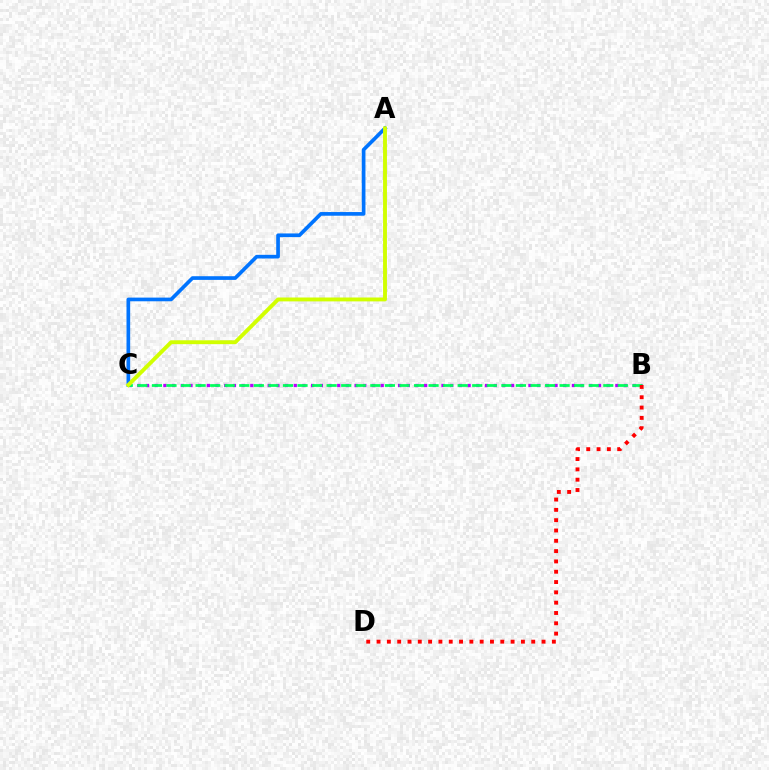{('B', 'C'): [{'color': '#b900ff', 'line_style': 'dotted', 'thickness': 2.36}, {'color': '#00ff5c', 'line_style': 'dashed', 'thickness': 1.98}], ('A', 'C'): [{'color': '#0074ff', 'line_style': 'solid', 'thickness': 2.65}, {'color': '#d1ff00', 'line_style': 'solid', 'thickness': 2.79}], ('B', 'D'): [{'color': '#ff0000', 'line_style': 'dotted', 'thickness': 2.8}]}